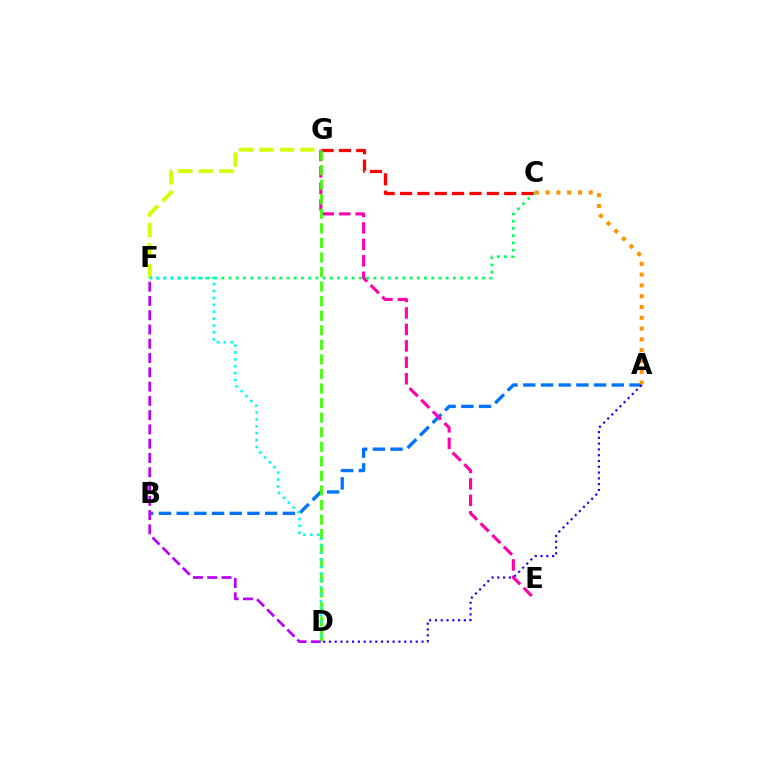{('A', 'B'): [{'color': '#0074ff', 'line_style': 'dashed', 'thickness': 2.4}], ('F', 'G'): [{'color': '#d1ff00', 'line_style': 'dashed', 'thickness': 2.78}], ('E', 'G'): [{'color': '#ff00ac', 'line_style': 'dashed', 'thickness': 2.24}], ('C', 'F'): [{'color': '#00ff5c', 'line_style': 'dotted', 'thickness': 1.97}], ('A', 'C'): [{'color': '#ff9400', 'line_style': 'dotted', 'thickness': 2.93}], ('C', 'G'): [{'color': '#ff0000', 'line_style': 'dashed', 'thickness': 2.36}], ('D', 'G'): [{'color': '#3dff00', 'line_style': 'dashed', 'thickness': 1.98}], ('A', 'D'): [{'color': '#2500ff', 'line_style': 'dotted', 'thickness': 1.57}], ('D', 'F'): [{'color': '#b900ff', 'line_style': 'dashed', 'thickness': 1.94}, {'color': '#00fff6', 'line_style': 'dotted', 'thickness': 1.87}]}